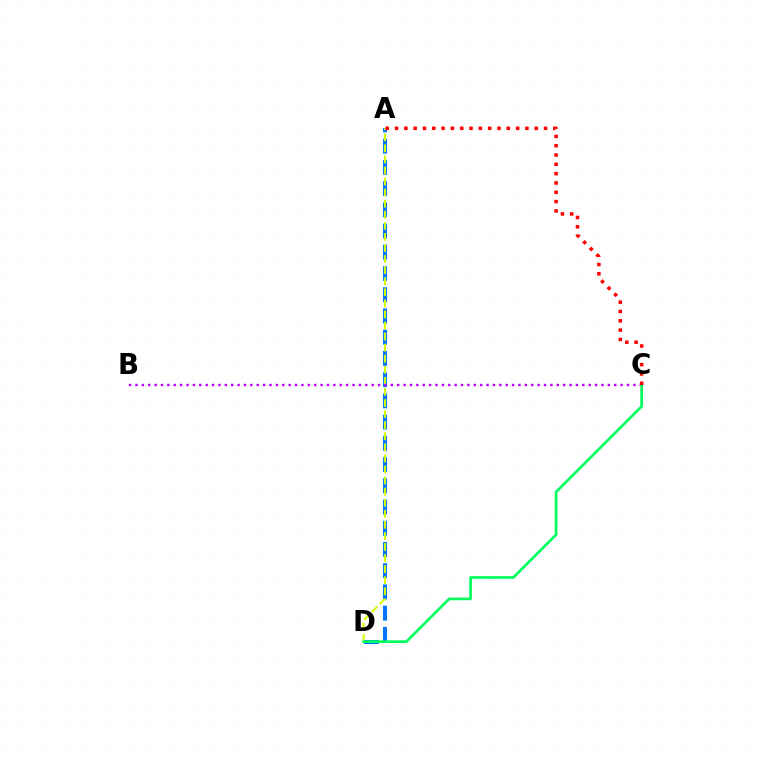{('A', 'D'): [{'color': '#0074ff', 'line_style': 'dashed', 'thickness': 2.88}, {'color': '#d1ff00', 'line_style': 'dashed', 'thickness': 1.5}], ('B', 'C'): [{'color': '#b900ff', 'line_style': 'dotted', 'thickness': 1.73}], ('C', 'D'): [{'color': '#00ff5c', 'line_style': 'solid', 'thickness': 1.93}], ('A', 'C'): [{'color': '#ff0000', 'line_style': 'dotted', 'thickness': 2.53}]}